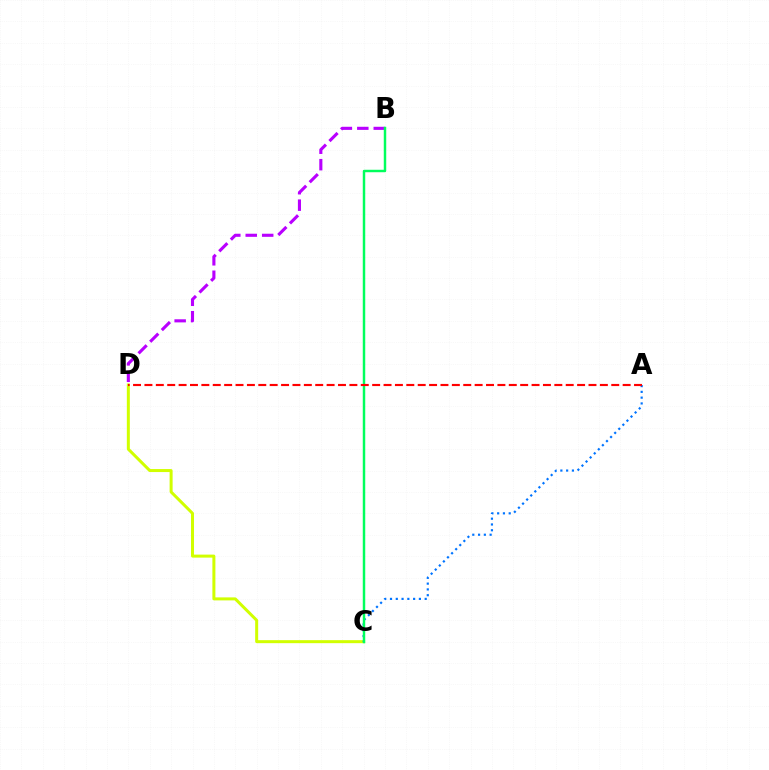{('C', 'D'): [{'color': '#d1ff00', 'line_style': 'solid', 'thickness': 2.16}], ('A', 'C'): [{'color': '#0074ff', 'line_style': 'dotted', 'thickness': 1.57}], ('B', 'D'): [{'color': '#b900ff', 'line_style': 'dashed', 'thickness': 2.23}], ('B', 'C'): [{'color': '#00ff5c', 'line_style': 'solid', 'thickness': 1.77}], ('A', 'D'): [{'color': '#ff0000', 'line_style': 'dashed', 'thickness': 1.55}]}